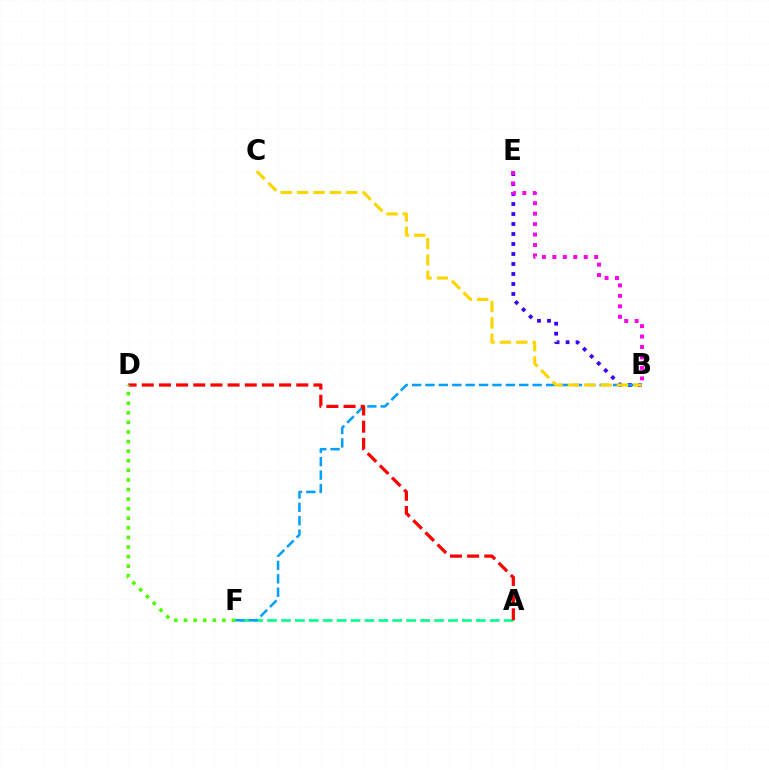{('B', 'E'): [{'color': '#3700ff', 'line_style': 'dotted', 'thickness': 2.72}, {'color': '#ff00ed', 'line_style': 'dotted', 'thickness': 2.84}], ('A', 'F'): [{'color': '#00ff86', 'line_style': 'dashed', 'thickness': 1.89}], ('B', 'F'): [{'color': '#009eff', 'line_style': 'dashed', 'thickness': 1.82}], ('A', 'D'): [{'color': '#ff0000', 'line_style': 'dashed', 'thickness': 2.33}], ('B', 'C'): [{'color': '#ffd500', 'line_style': 'dashed', 'thickness': 2.22}], ('D', 'F'): [{'color': '#4fff00', 'line_style': 'dotted', 'thickness': 2.6}]}